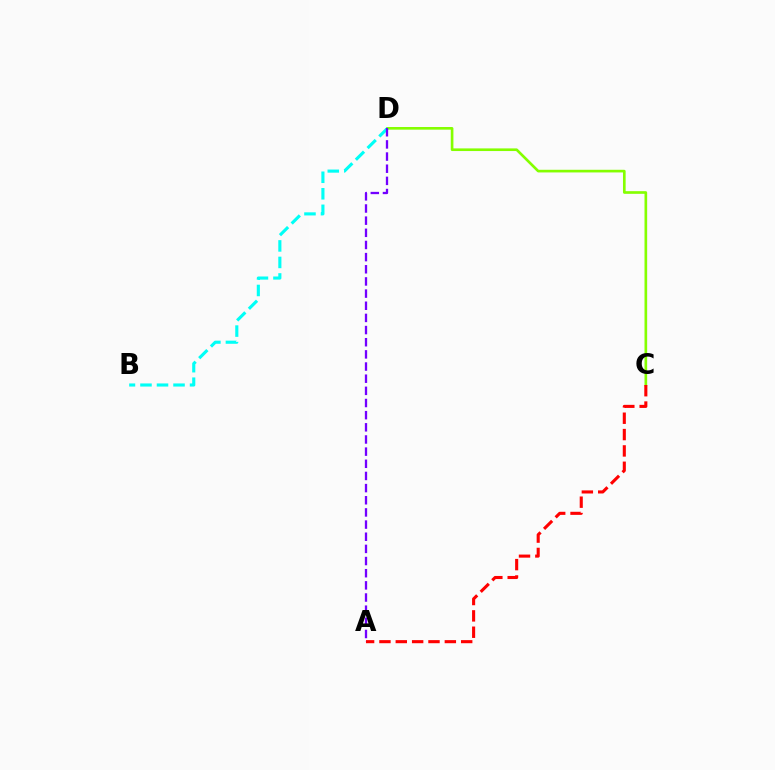{('C', 'D'): [{'color': '#84ff00', 'line_style': 'solid', 'thickness': 1.91}], ('A', 'C'): [{'color': '#ff0000', 'line_style': 'dashed', 'thickness': 2.22}], ('B', 'D'): [{'color': '#00fff6', 'line_style': 'dashed', 'thickness': 2.24}], ('A', 'D'): [{'color': '#7200ff', 'line_style': 'dashed', 'thickness': 1.65}]}